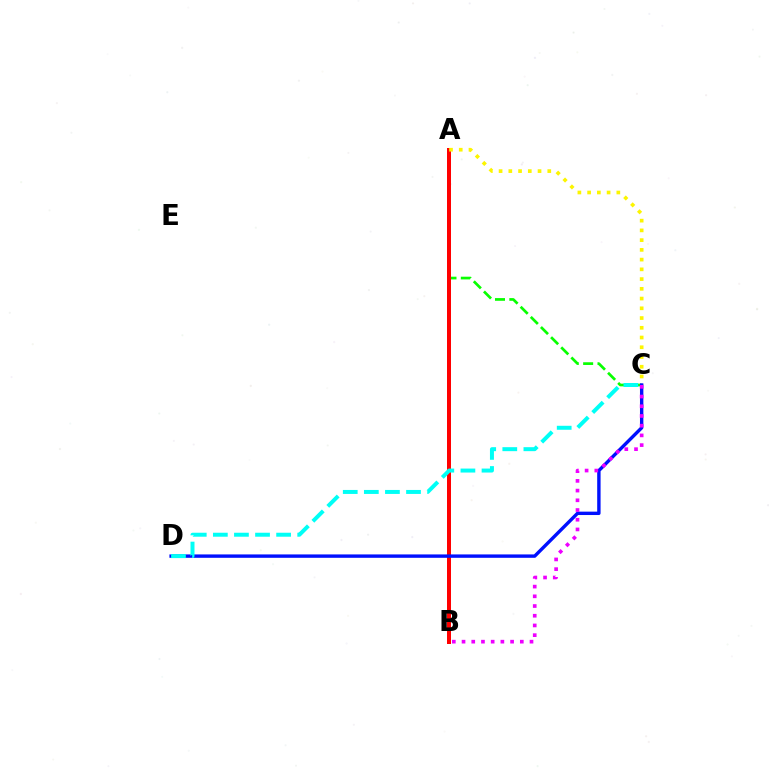{('A', 'C'): [{'color': '#08ff00', 'line_style': 'dashed', 'thickness': 1.95}, {'color': '#fcf500', 'line_style': 'dotted', 'thickness': 2.65}], ('A', 'B'): [{'color': '#ff0000', 'line_style': 'solid', 'thickness': 2.88}], ('C', 'D'): [{'color': '#0010ff', 'line_style': 'solid', 'thickness': 2.44}, {'color': '#00fff6', 'line_style': 'dashed', 'thickness': 2.86}], ('B', 'C'): [{'color': '#ee00ff', 'line_style': 'dotted', 'thickness': 2.64}]}